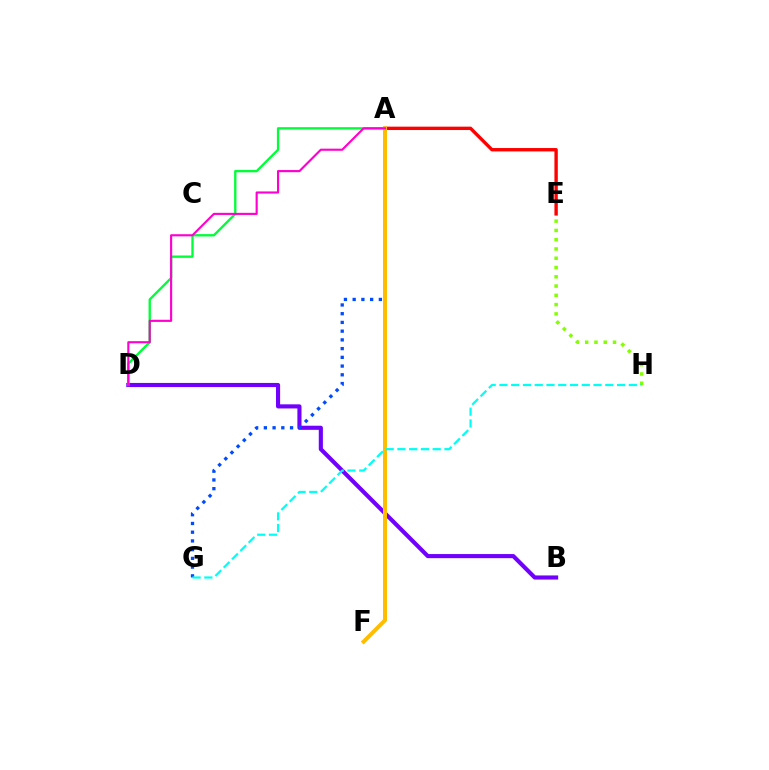{('A', 'E'): [{'color': '#ff0000', 'line_style': 'solid', 'thickness': 2.43}], ('B', 'D'): [{'color': '#7200ff', 'line_style': 'solid', 'thickness': 2.97}], ('A', 'G'): [{'color': '#004bff', 'line_style': 'dotted', 'thickness': 2.37}], ('A', 'D'): [{'color': '#00ff39', 'line_style': 'solid', 'thickness': 1.7}, {'color': '#ff00cf', 'line_style': 'solid', 'thickness': 1.54}], ('A', 'F'): [{'color': '#ffbd00', 'line_style': 'solid', 'thickness': 2.86}], ('E', 'H'): [{'color': '#84ff00', 'line_style': 'dotted', 'thickness': 2.52}], ('G', 'H'): [{'color': '#00fff6', 'line_style': 'dashed', 'thickness': 1.6}]}